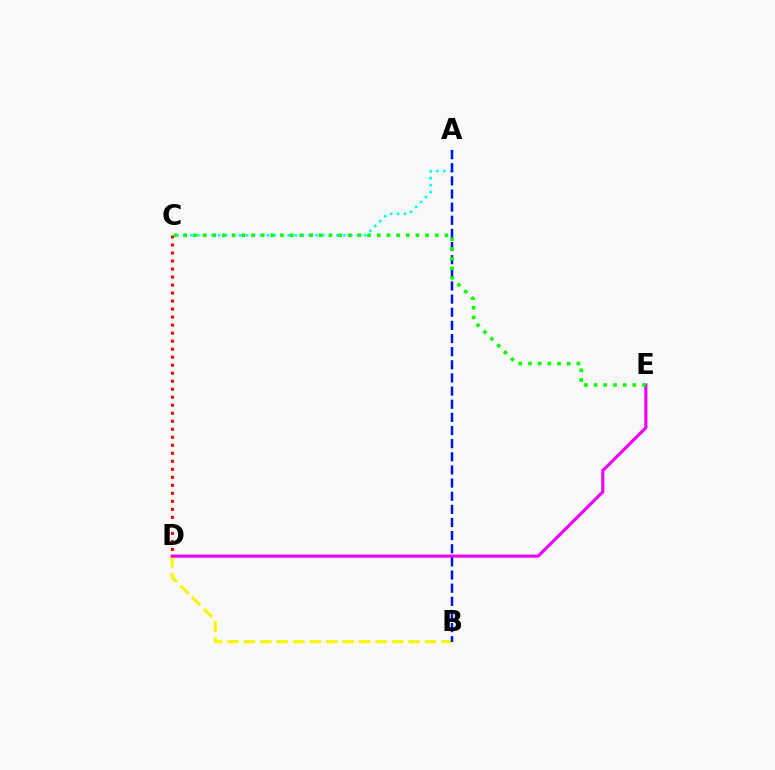{('B', 'D'): [{'color': '#fcf500', 'line_style': 'dashed', 'thickness': 2.24}], ('A', 'C'): [{'color': '#00fff6', 'line_style': 'dotted', 'thickness': 1.89}], ('D', 'E'): [{'color': '#ee00ff', 'line_style': 'solid', 'thickness': 2.27}], ('A', 'B'): [{'color': '#0010ff', 'line_style': 'dashed', 'thickness': 1.78}], ('C', 'D'): [{'color': '#ff0000', 'line_style': 'dotted', 'thickness': 2.18}], ('C', 'E'): [{'color': '#08ff00', 'line_style': 'dotted', 'thickness': 2.63}]}